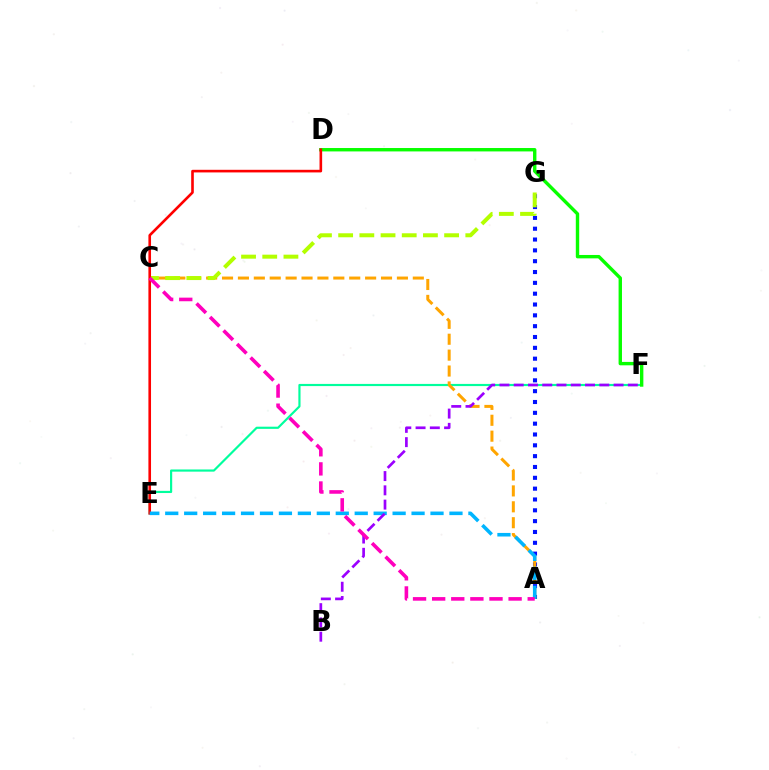{('A', 'G'): [{'color': '#0010ff', 'line_style': 'dotted', 'thickness': 2.94}], ('E', 'F'): [{'color': '#00ff9d', 'line_style': 'solid', 'thickness': 1.56}], ('D', 'F'): [{'color': '#08ff00', 'line_style': 'solid', 'thickness': 2.44}], ('A', 'C'): [{'color': '#ffa500', 'line_style': 'dashed', 'thickness': 2.16}, {'color': '#ff00bd', 'line_style': 'dashed', 'thickness': 2.6}], ('C', 'G'): [{'color': '#b3ff00', 'line_style': 'dashed', 'thickness': 2.88}], ('D', 'E'): [{'color': '#ff0000', 'line_style': 'solid', 'thickness': 1.89}], ('A', 'E'): [{'color': '#00b5ff', 'line_style': 'dashed', 'thickness': 2.57}], ('B', 'F'): [{'color': '#9b00ff', 'line_style': 'dashed', 'thickness': 1.94}]}